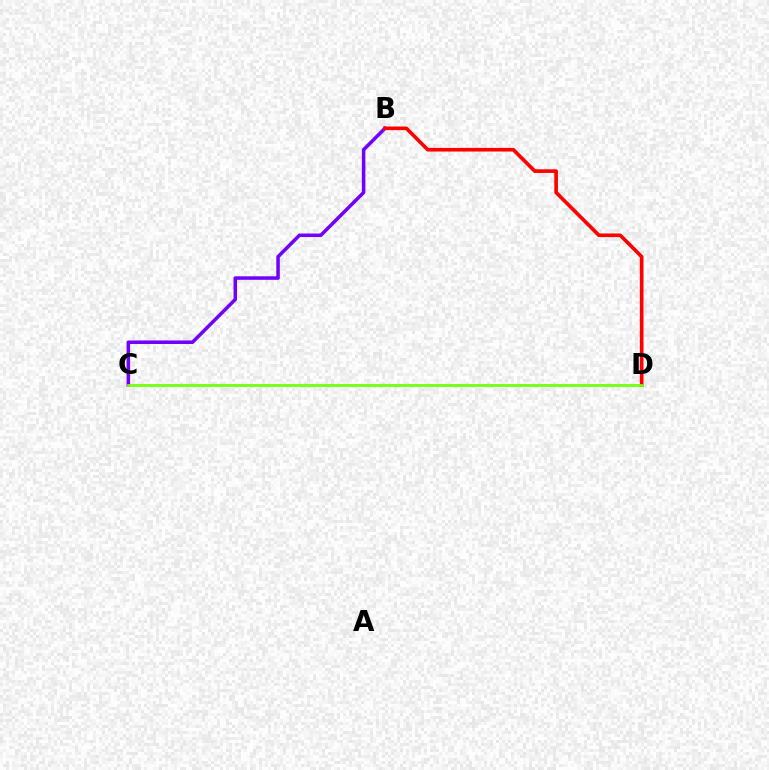{('C', 'D'): [{'color': '#00fff6', 'line_style': 'solid', 'thickness': 1.9}, {'color': '#84ff00', 'line_style': 'solid', 'thickness': 1.91}], ('B', 'C'): [{'color': '#7200ff', 'line_style': 'solid', 'thickness': 2.54}], ('B', 'D'): [{'color': '#ff0000', 'line_style': 'solid', 'thickness': 2.62}]}